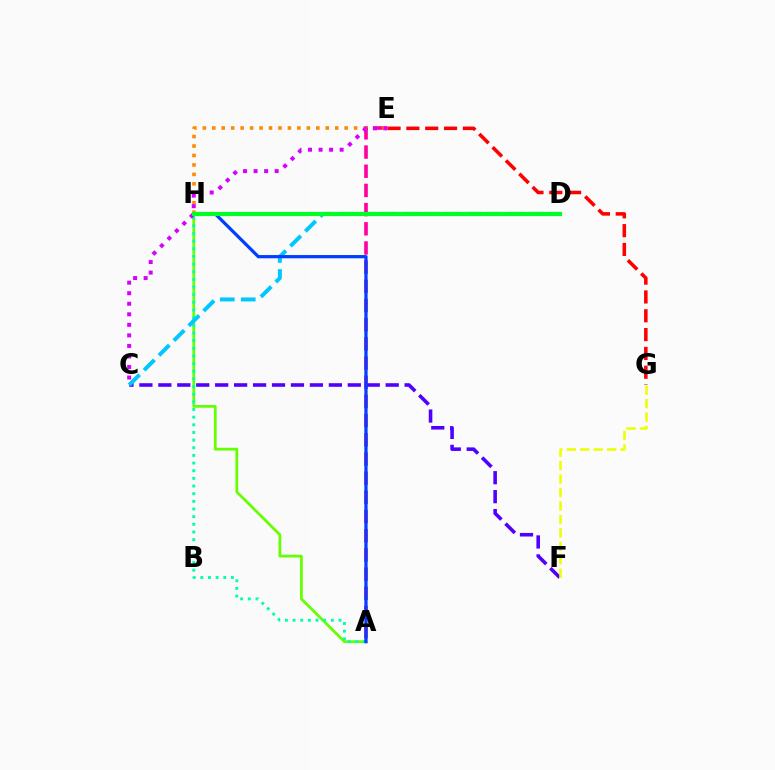{('A', 'H'): [{'color': '#66ff00', 'line_style': 'solid', 'thickness': 1.99}, {'color': '#00ffaf', 'line_style': 'dotted', 'thickness': 2.08}, {'color': '#003fff', 'line_style': 'solid', 'thickness': 2.33}], ('A', 'E'): [{'color': '#ff00a0', 'line_style': 'dashed', 'thickness': 2.61}], ('C', 'F'): [{'color': '#4f00ff', 'line_style': 'dashed', 'thickness': 2.57}], ('E', 'H'): [{'color': '#ff8800', 'line_style': 'dotted', 'thickness': 2.57}], ('C', 'E'): [{'color': '#d600ff', 'line_style': 'dotted', 'thickness': 2.86}], ('F', 'G'): [{'color': '#eeff00', 'line_style': 'dashed', 'thickness': 1.83}], ('C', 'D'): [{'color': '#00c7ff', 'line_style': 'dashed', 'thickness': 2.85}], ('D', 'H'): [{'color': '#00ff27', 'line_style': 'solid', 'thickness': 2.99}], ('E', 'G'): [{'color': '#ff0000', 'line_style': 'dashed', 'thickness': 2.56}]}